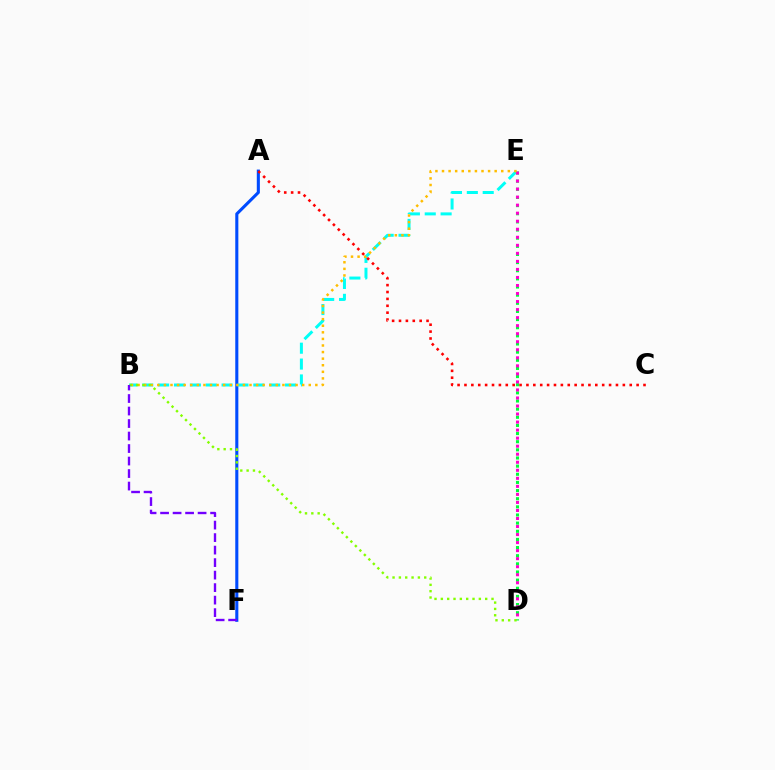{('A', 'F'): [{'color': '#004bff', 'line_style': 'solid', 'thickness': 2.22}], ('D', 'E'): [{'color': '#00ff39', 'line_style': 'dotted', 'thickness': 2.21}, {'color': '#ff00cf', 'line_style': 'dotted', 'thickness': 2.18}], ('B', 'E'): [{'color': '#00fff6', 'line_style': 'dashed', 'thickness': 2.16}, {'color': '#ffbd00', 'line_style': 'dotted', 'thickness': 1.79}], ('B', 'D'): [{'color': '#84ff00', 'line_style': 'dotted', 'thickness': 1.72}], ('A', 'C'): [{'color': '#ff0000', 'line_style': 'dotted', 'thickness': 1.87}], ('B', 'F'): [{'color': '#7200ff', 'line_style': 'dashed', 'thickness': 1.7}]}